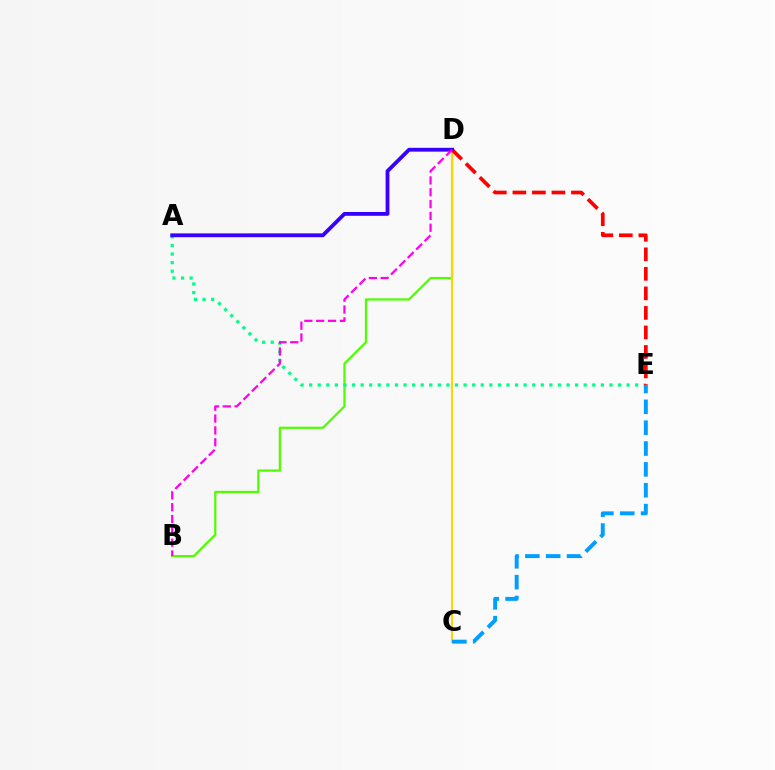{('B', 'D'): [{'color': '#4fff00', 'line_style': 'solid', 'thickness': 1.6}, {'color': '#ff00ed', 'line_style': 'dashed', 'thickness': 1.61}], ('A', 'E'): [{'color': '#00ff86', 'line_style': 'dotted', 'thickness': 2.33}], ('C', 'D'): [{'color': '#ffd500', 'line_style': 'solid', 'thickness': 1.52}], ('C', 'E'): [{'color': '#009eff', 'line_style': 'dashed', 'thickness': 2.83}], ('D', 'E'): [{'color': '#ff0000', 'line_style': 'dashed', 'thickness': 2.65}], ('A', 'D'): [{'color': '#3700ff', 'line_style': 'solid', 'thickness': 2.75}]}